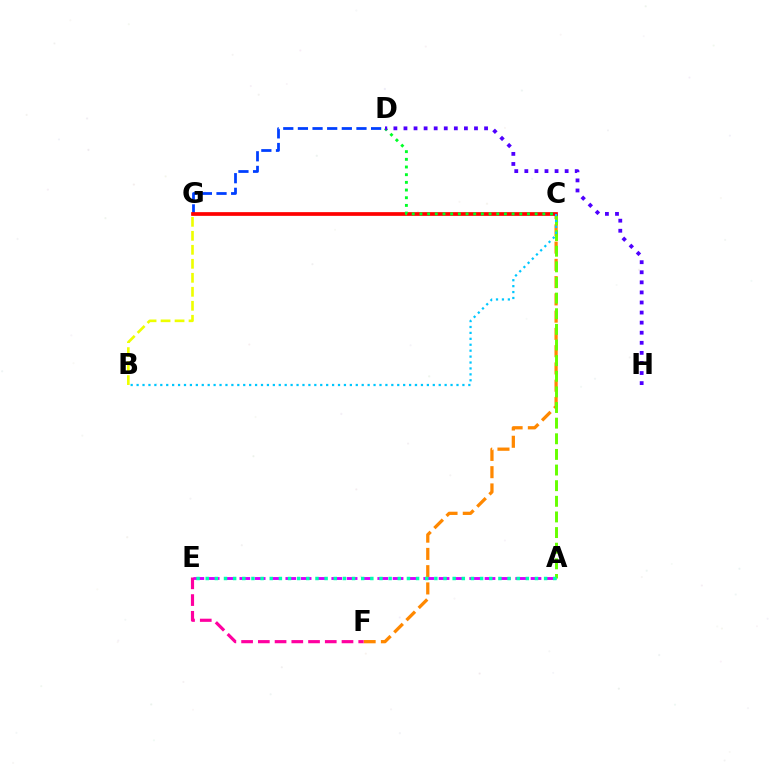{('C', 'F'): [{'color': '#ff8800', 'line_style': 'dashed', 'thickness': 2.35}], ('A', 'E'): [{'color': '#d600ff', 'line_style': 'dashed', 'thickness': 2.08}, {'color': '#00ffaf', 'line_style': 'dotted', 'thickness': 2.49}], ('E', 'F'): [{'color': '#ff00a0', 'line_style': 'dashed', 'thickness': 2.27}], ('A', 'C'): [{'color': '#66ff00', 'line_style': 'dashed', 'thickness': 2.12}], ('D', 'G'): [{'color': '#003fff', 'line_style': 'dashed', 'thickness': 1.99}], ('B', 'G'): [{'color': '#eeff00', 'line_style': 'dashed', 'thickness': 1.9}], ('C', 'G'): [{'color': '#ff0000', 'line_style': 'solid', 'thickness': 2.68}], ('C', 'D'): [{'color': '#00ff27', 'line_style': 'dotted', 'thickness': 2.09}], ('D', 'H'): [{'color': '#4f00ff', 'line_style': 'dotted', 'thickness': 2.74}], ('B', 'C'): [{'color': '#00c7ff', 'line_style': 'dotted', 'thickness': 1.61}]}